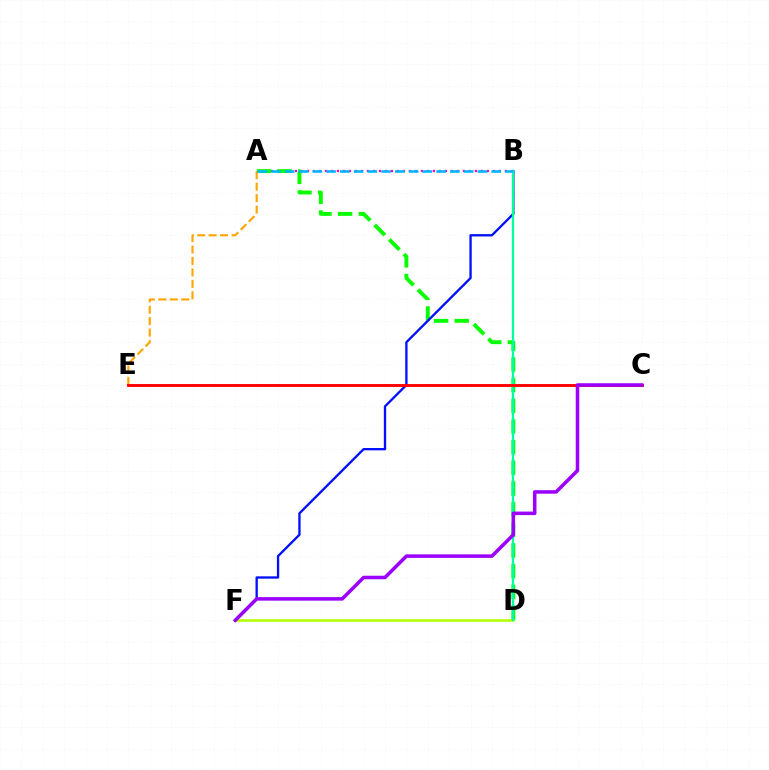{('D', 'F'): [{'color': '#b3ff00', 'line_style': 'solid', 'thickness': 1.85}], ('A', 'B'): [{'color': '#ff00bd', 'line_style': 'dotted', 'thickness': 1.63}, {'color': '#00b5ff', 'line_style': 'dashed', 'thickness': 1.87}], ('A', 'D'): [{'color': '#08ff00', 'line_style': 'dashed', 'thickness': 2.81}], ('B', 'F'): [{'color': '#0010ff', 'line_style': 'solid', 'thickness': 1.67}], ('A', 'E'): [{'color': '#ffa500', 'line_style': 'dashed', 'thickness': 1.56}], ('B', 'D'): [{'color': '#00ff9d', 'line_style': 'solid', 'thickness': 1.66}], ('C', 'E'): [{'color': '#ff0000', 'line_style': 'solid', 'thickness': 2.09}], ('C', 'F'): [{'color': '#9b00ff', 'line_style': 'solid', 'thickness': 2.54}]}